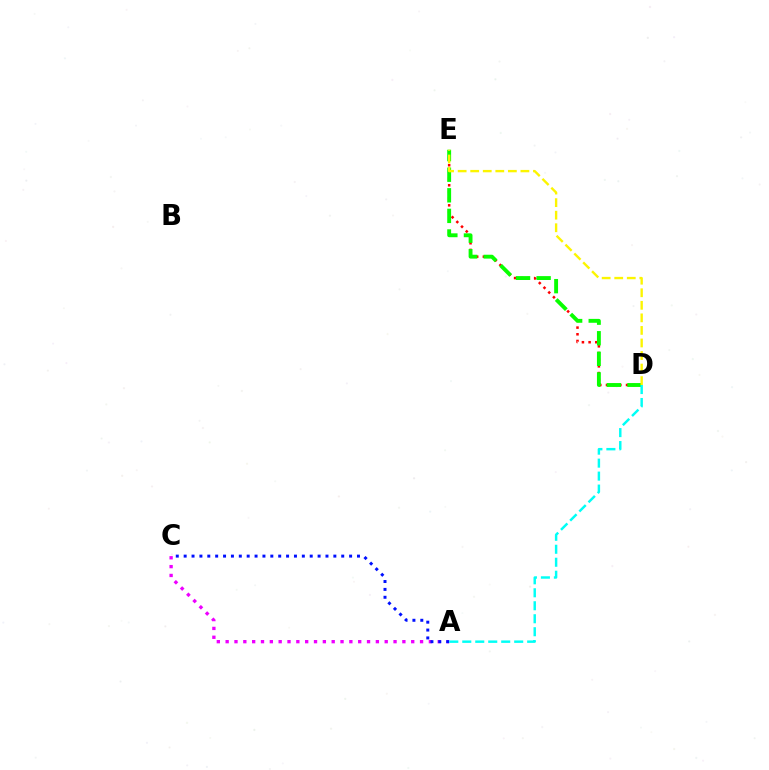{('A', 'C'): [{'color': '#ee00ff', 'line_style': 'dotted', 'thickness': 2.4}, {'color': '#0010ff', 'line_style': 'dotted', 'thickness': 2.14}], ('D', 'E'): [{'color': '#ff0000', 'line_style': 'dotted', 'thickness': 1.82}, {'color': '#08ff00', 'line_style': 'dashed', 'thickness': 2.8}, {'color': '#fcf500', 'line_style': 'dashed', 'thickness': 1.71}], ('A', 'D'): [{'color': '#00fff6', 'line_style': 'dashed', 'thickness': 1.76}]}